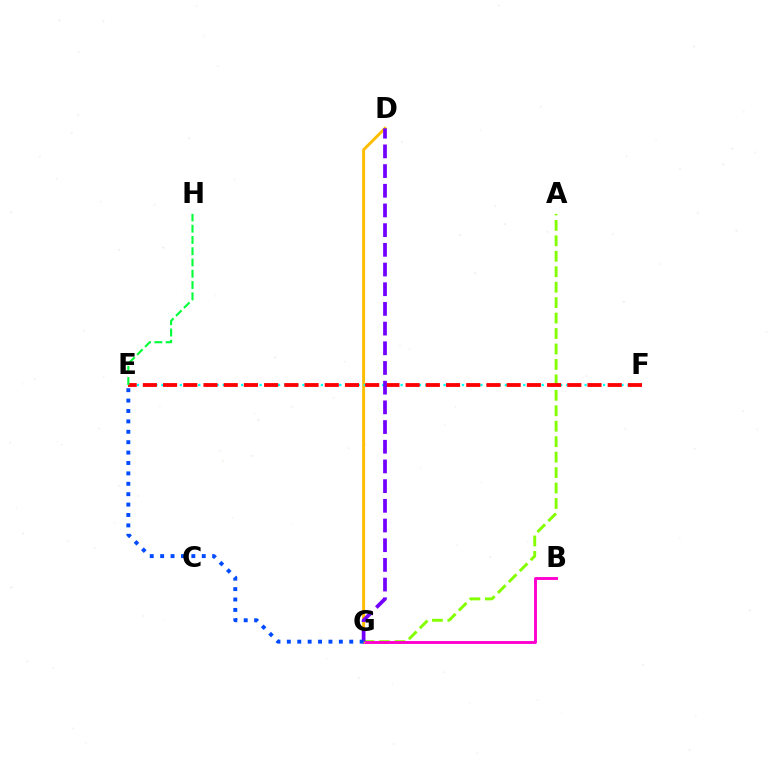{('A', 'G'): [{'color': '#84ff00', 'line_style': 'dashed', 'thickness': 2.1}], ('B', 'G'): [{'color': '#ff00cf', 'line_style': 'solid', 'thickness': 2.09}], ('D', 'G'): [{'color': '#ffbd00', 'line_style': 'solid', 'thickness': 2.1}, {'color': '#7200ff', 'line_style': 'dashed', 'thickness': 2.67}], ('E', 'F'): [{'color': '#00fff6', 'line_style': 'dotted', 'thickness': 1.67}, {'color': '#ff0000', 'line_style': 'dashed', 'thickness': 2.75}], ('E', 'G'): [{'color': '#004bff', 'line_style': 'dotted', 'thickness': 2.83}], ('E', 'H'): [{'color': '#00ff39', 'line_style': 'dashed', 'thickness': 1.53}]}